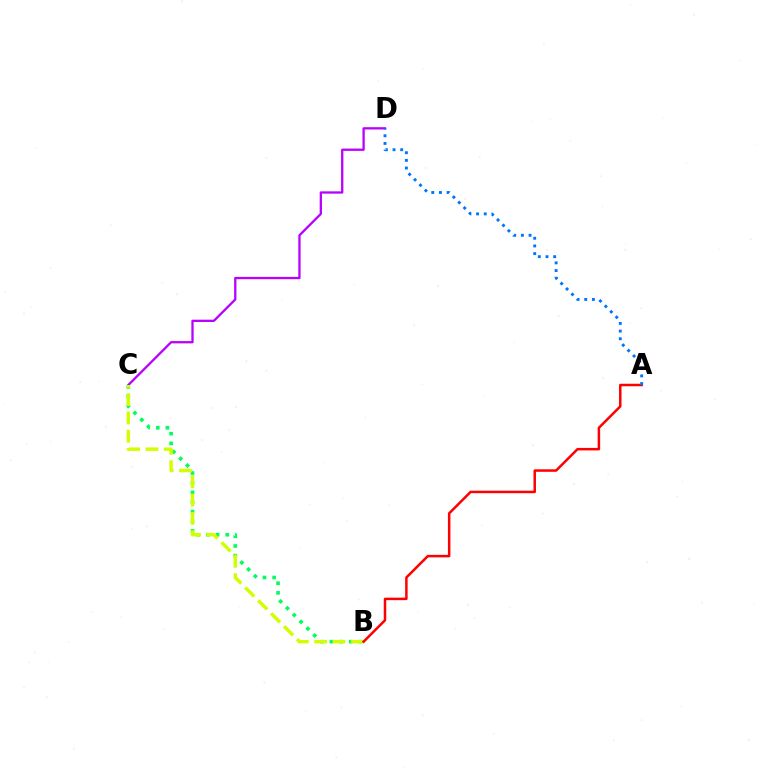{('B', 'C'): [{'color': '#00ff5c', 'line_style': 'dotted', 'thickness': 2.62}, {'color': '#d1ff00', 'line_style': 'dashed', 'thickness': 2.49}], ('C', 'D'): [{'color': '#b900ff', 'line_style': 'solid', 'thickness': 1.65}], ('A', 'B'): [{'color': '#ff0000', 'line_style': 'solid', 'thickness': 1.8}], ('A', 'D'): [{'color': '#0074ff', 'line_style': 'dotted', 'thickness': 2.08}]}